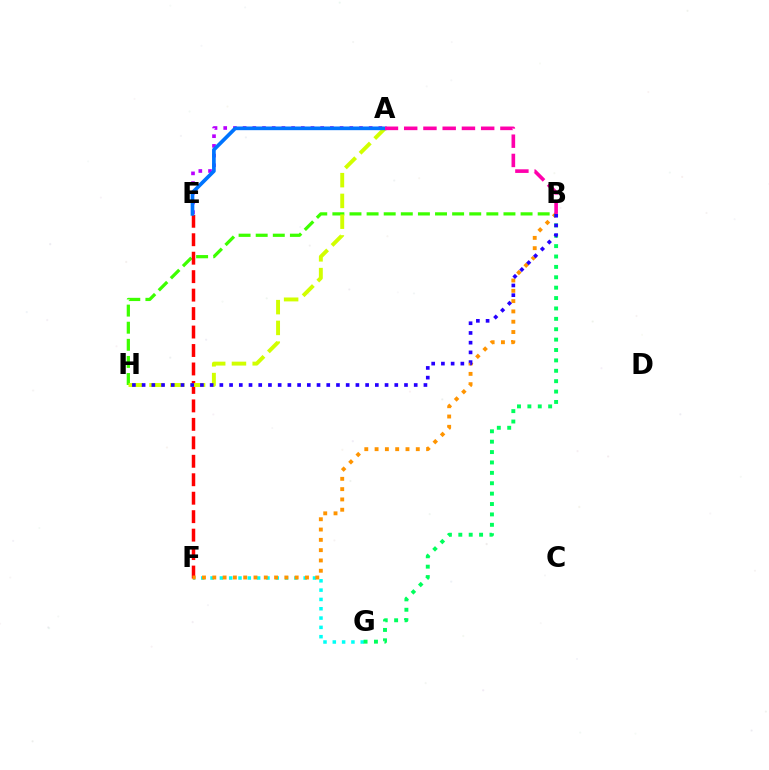{('B', 'H'): [{'color': '#3dff00', 'line_style': 'dashed', 'thickness': 2.32}, {'color': '#2500ff', 'line_style': 'dotted', 'thickness': 2.64}], ('E', 'F'): [{'color': '#ff0000', 'line_style': 'dashed', 'thickness': 2.51}], ('A', 'E'): [{'color': '#b900ff', 'line_style': 'dotted', 'thickness': 2.63}, {'color': '#0074ff', 'line_style': 'solid', 'thickness': 2.65}], ('F', 'G'): [{'color': '#00fff6', 'line_style': 'dotted', 'thickness': 2.53}], ('A', 'H'): [{'color': '#d1ff00', 'line_style': 'dashed', 'thickness': 2.82}], ('B', 'F'): [{'color': '#ff9400', 'line_style': 'dotted', 'thickness': 2.8}], ('B', 'G'): [{'color': '#00ff5c', 'line_style': 'dotted', 'thickness': 2.82}], ('A', 'B'): [{'color': '#ff00ac', 'line_style': 'dashed', 'thickness': 2.61}]}